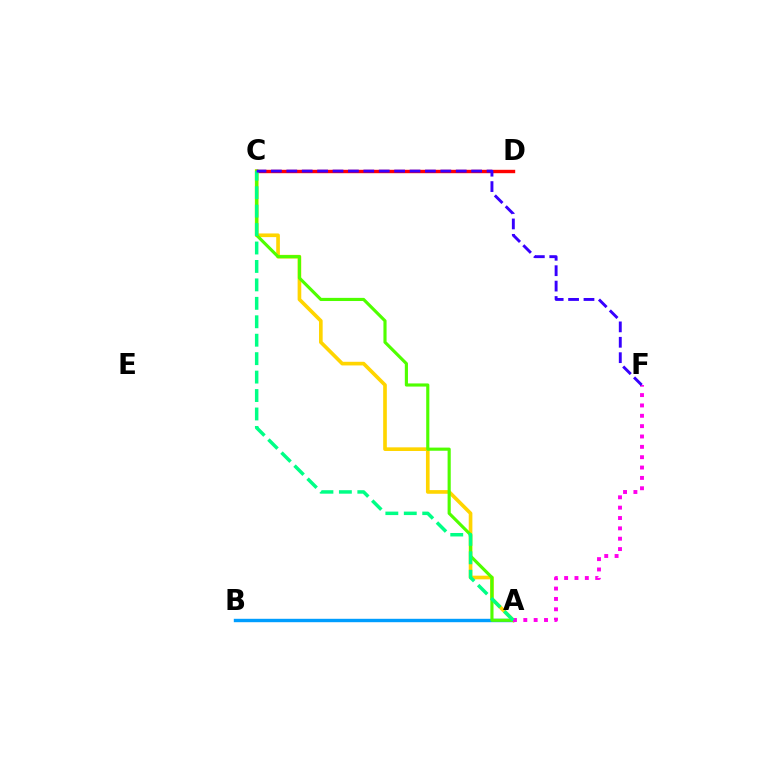{('C', 'D'): [{'color': '#ff0000', 'line_style': 'solid', 'thickness': 2.45}], ('A', 'B'): [{'color': '#009eff', 'line_style': 'solid', 'thickness': 2.45}], ('A', 'C'): [{'color': '#ffd500', 'line_style': 'solid', 'thickness': 2.63}, {'color': '#4fff00', 'line_style': 'solid', 'thickness': 2.26}, {'color': '#00ff86', 'line_style': 'dashed', 'thickness': 2.51}], ('A', 'F'): [{'color': '#ff00ed', 'line_style': 'dotted', 'thickness': 2.81}], ('C', 'F'): [{'color': '#3700ff', 'line_style': 'dashed', 'thickness': 2.09}]}